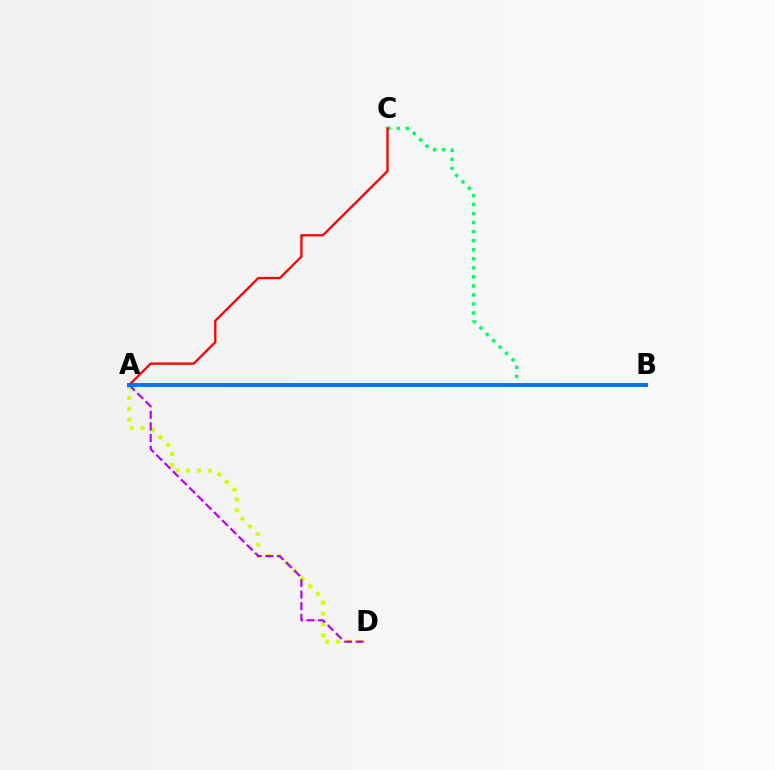{('A', 'D'): [{'color': '#d1ff00', 'line_style': 'dotted', 'thickness': 2.94}, {'color': '#b900ff', 'line_style': 'dashed', 'thickness': 1.57}], ('B', 'C'): [{'color': '#00ff5c', 'line_style': 'dotted', 'thickness': 2.45}], ('A', 'C'): [{'color': '#ff0000', 'line_style': 'solid', 'thickness': 1.66}], ('A', 'B'): [{'color': '#0074ff', 'line_style': 'solid', 'thickness': 2.85}]}